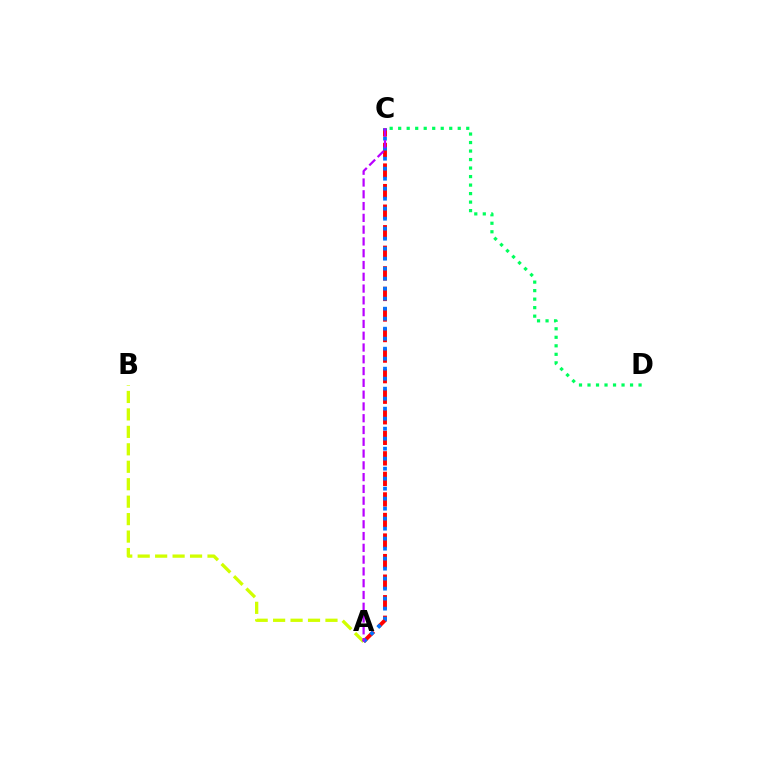{('A', 'B'): [{'color': '#d1ff00', 'line_style': 'dashed', 'thickness': 2.37}], ('C', 'D'): [{'color': '#00ff5c', 'line_style': 'dotted', 'thickness': 2.31}], ('A', 'C'): [{'color': '#ff0000', 'line_style': 'dashed', 'thickness': 2.79}, {'color': '#0074ff', 'line_style': 'dotted', 'thickness': 2.72}, {'color': '#b900ff', 'line_style': 'dashed', 'thickness': 1.6}]}